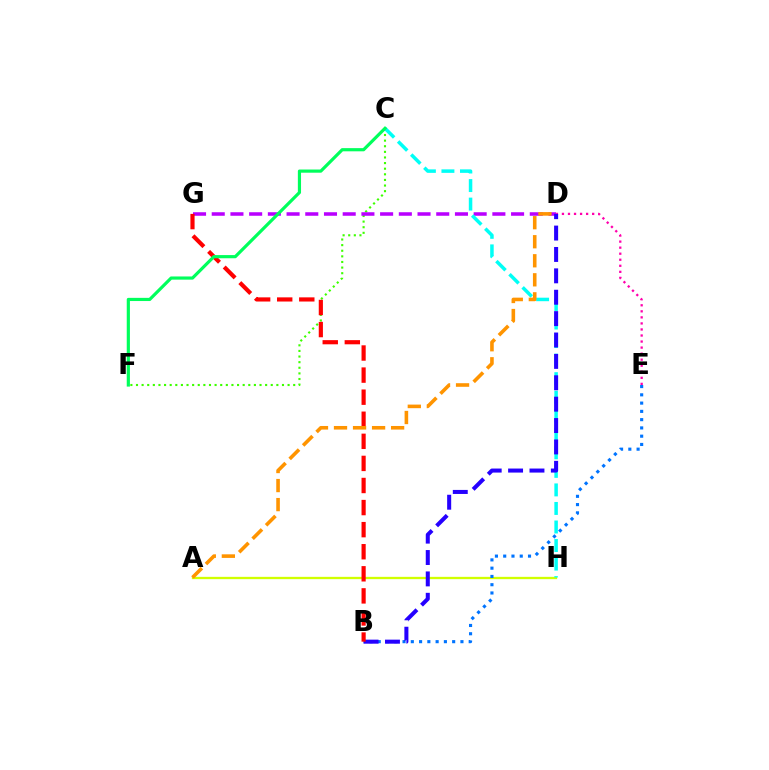{('D', 'E'): [{'color': '#ff00ac', 'line_style': 'dotted', 'thickness': 1.64}], ('C', 'F'): [{'color': '#3dff00', 'line_style': 'dotted', 'thickness': 1.53}, {'color': '#00ff5c', 'line_style': 'solid', 'thickness': 2.29}], ('A', 'H'): [{'color': '#d1ff00', 'line_style': 'solid', 'thickness': 1.66}], ('B', 'E'): [{'color': '#0074ff', 'line_style': 'dotted', 'thickness': 2.25}], ('D', 'G'): [{'color': '#b900ff', 'line_style': 'dashed', 'thickness': 2.54}], ('C', 'H'): [{'color': '#00fff6', 'line_style': 'dashed', 'thickness': 2.52}], ('B', 'D'): [{'color': '#2500ff', 'line_style': 'dashed', 'thickness': 2.91}], ('B', 'G'): [{'color': '#ff0000', 'line_style': 'dashed', 'thickness': 3.0}], ('A', 'D'): [{'color': '#ff9400', 'line_style': 'dashed', 'thickness': 2.59}]}